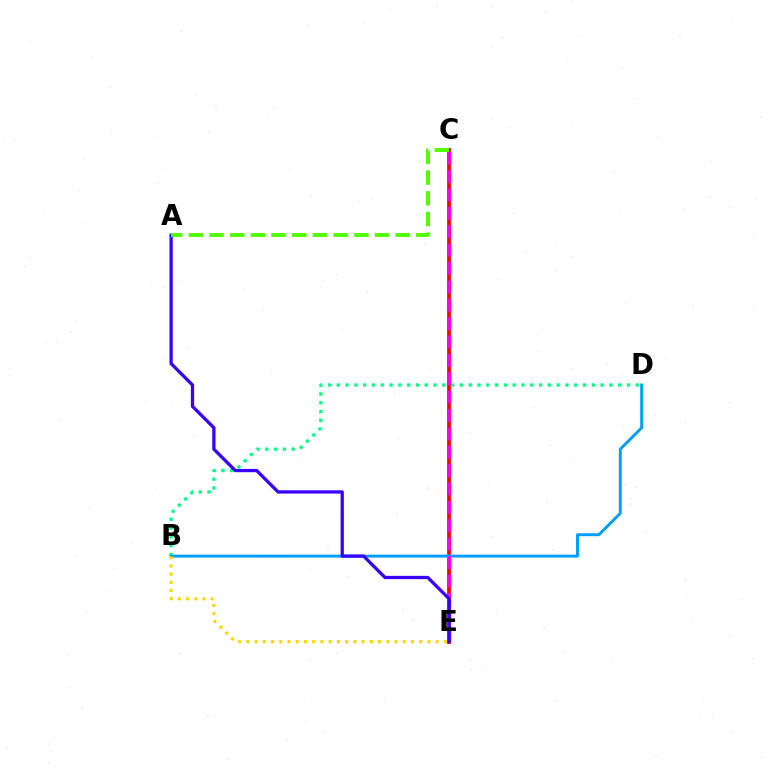{('C', 'E'): [{'color': '#ff0000', 'line_style': 'solid', 'thickness': 2.66}, {'color': '#ff00ed', 'line_style': 'dashed', 'thickness': 2.5}], ('B', 'D'): [{'color': '#00ff86', 'line_style': 'dotted', 'thickness': 2.39}, {'color': '#009eff', 'line_style': 'solid', 'thickness': 2.12}], ('A', 'E'): [{'color': '#3700ff', 'line_style': 'solid', 'thickness': 2.36}], ('A', 'C'): [{'color': '#4fff00', 'line_style': 'dashed', 'thickness': 2.81}], ('B', 'E'): [{'color': '#ffd500', 'line_style': 'dotted', 'thickness': 2.24}]}